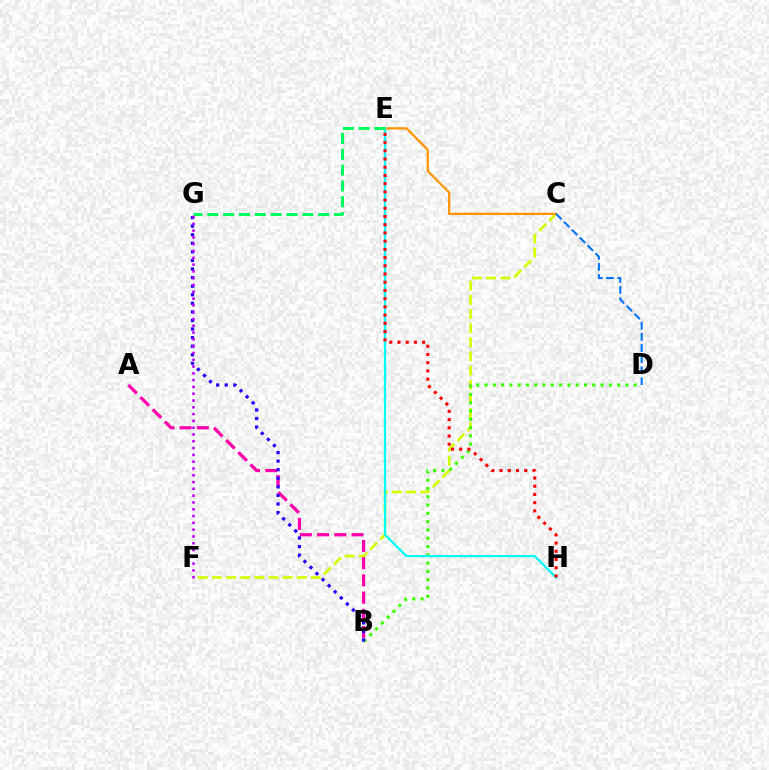{('C', 'F'): [{'color': '#d1ff00', 'line_style': 'dashed', 'thickness': 1.92}], ('B', 'D'): [{'color': '#3dff00', 'line_style': 'dotted', 'thickness': 2.25}], ('C', 'E'): [{'color': '#ff9400', 'line_style': 'solid', 'thickness': 1.6}], ('A', 'B'): [{'color': '#ff00ac', 'line_style': 'dashed', 'thickness': 2.34}], ('C', 'D'): [{'color': '#0074ff', 'line_style': 'dashed', 'thickness': 1.51}], ('E', 'H'): [{'color': '#00fff6', 'line_style': 'solid', 'thickness': 1.63}, {'color': '#ff0000', 'line_style': 'dotted', 'thickness': 2.23}], ('E', 'G'): [{'color': '#00ff5c', 'line_style': 'dashed', 'thickness': 2.15}], ('B', 'G'): [{'color': '#2500ff', 'line_style': 'dotted', 'thickness': 2.33}], ('F', 'G'): [{'color': '#b900ff', 'line_style': 'dotted', 'thickness': 1.85}]}